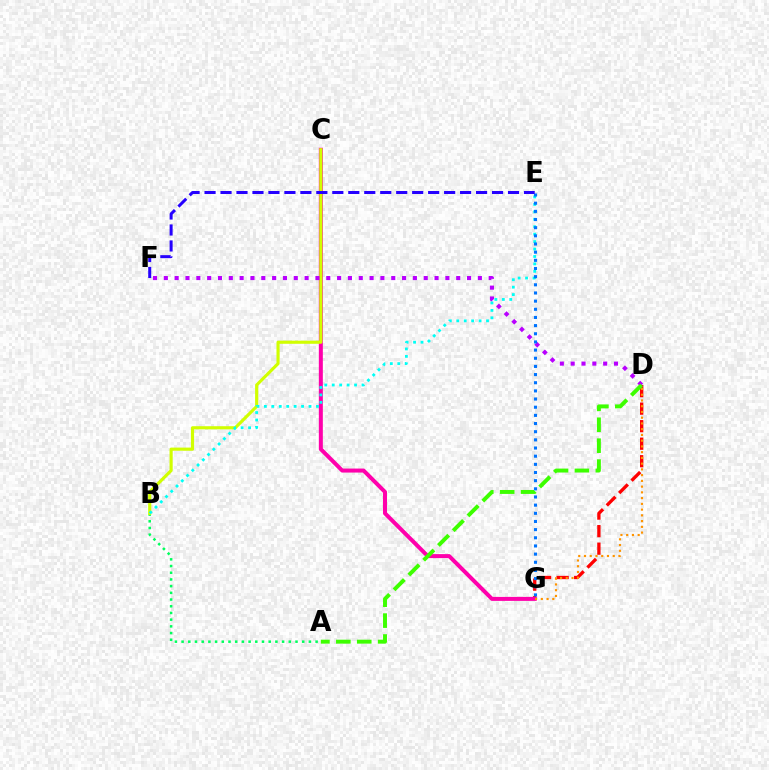{('D', 'G'): [{'color': '#ff0000', 'line_style': 'dashed', 'thickness': 2.38}, {'color': '#ff9400', 'line_style': 'dotted', 'thickness': 1.56}], ('C', 'G'): [{'color': '#ff00ac', 'line_style': 'solid', 'thickness': 2.89}], ('A', 'B'): [{'color': '#00ff5c', 'line_style': 'dotted', 'thickness': 1.82}], ('B', 'C'): [{'color': '#d1ff00', 'line_style': 'solid', 'thickness': 2.26}], ('D', 'F'): [{'color': '#b900ff', 'line_style': 'dotted', 'thickness': 2.94}], ('A', 'D'): [{'color': '#3dff00', 'line_style': 'dashed', 'thickness': 2.84}], ('B', 'E'): [{'color': '#00fff6', 'line_style': 'dotted', 'thickness': 2.02}], ('E', 'G'): [{'color': '#0074ff', 'line_style': 'dotted', 'thickness': 2.22}], ('E', 'F'): [{'color': '#2500ff', 'line_style': 'dashed', 'thickness': 2.17}]}